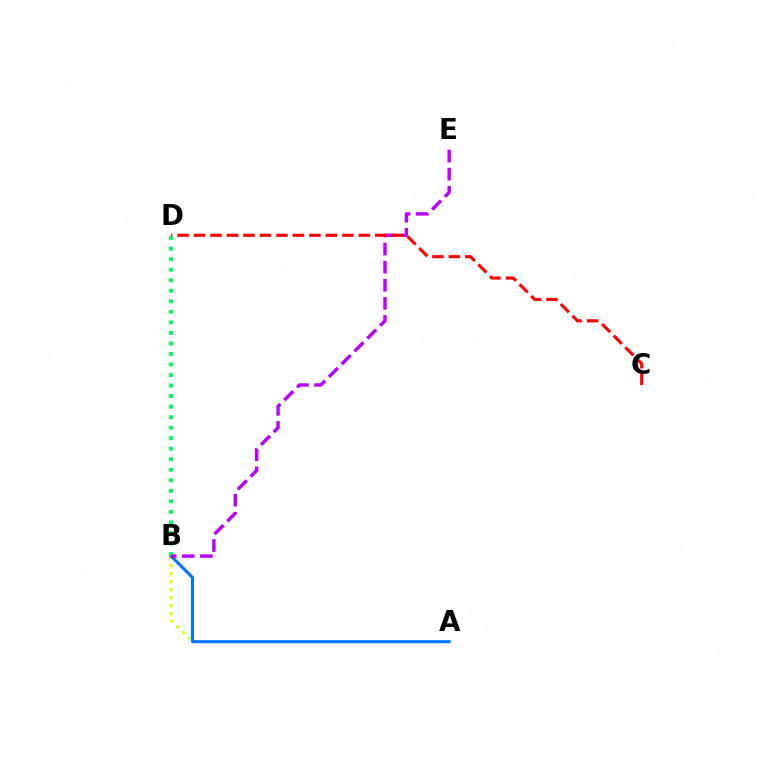{('A', 'B'): [{'color': '#d1ff00', 'line_style': 'dotted', 'thickness': 2.17}, {'color': '#0074ff', 'line_style': 'solid', 'thickness': 2.17}], ('B', 'D'): [{'color': '#00ff5c', 'line_style': 'dotted', 'thickness': 2.86}], ('B', 'E'): [{'color': '#b900ff', 'line_style': 'dashed', 'thickness': 2.46}], ('C', 'D'): [{'color': '#ff0000', 'line_style': 'dashed', 'thickness': 2.24}]}